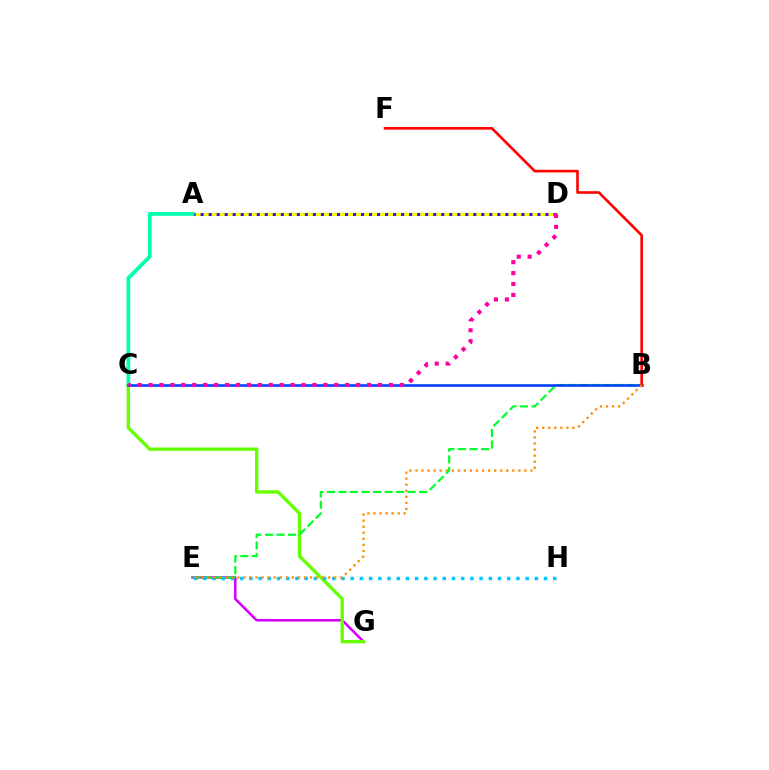{('A', 'D'): [{'color': '#eeff00', 'line_style': 'solid', 'thickness': 2.27}, {'color': '#4f00ff', 'line_style': 'dotted', 'thickness': 2.18}], ('E', 'G'): [{'color': '#d600ff', 'line_style': 'solid', 'thickness': 1.84}], ('A', 'C'): [{'color': '#00ffaf', 'line_style': 'solid', 'thickness': 2.72}], ('C', 'G'): [{'color': '#66ff00', 'line_style': 'solid', 'thickness': 2.42}], ('B', 'E'): [{'color': '#00ff27', 'line_style': 'dashed', 'thickness': 1.57}, {'color': '#ff8800', 'line_style': 'dotted', 'thickness': 1.65}], ('B', 'C'): [{'color': '#003fff', 'line_style': 'solid', 'thickness': 1.86}], ('B', 'F'): [{'color': '#ff0000', 'line_style': 'solid', 'thickness': 1.87}], ('E', 'H'): [{'color': '#00c7ff', 'line_style': 'dotted', 'thickness': 2.5}], ('C', 'D'): [{'color': '#ff00a0', 'line_style': 'dotted', 'thickness': 2.97}]}